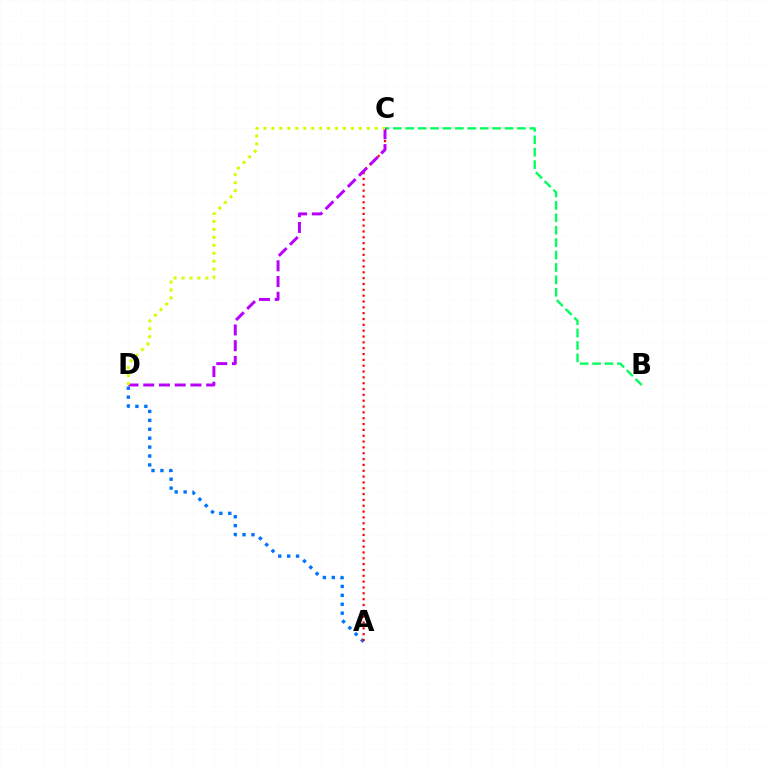{('A', 'D'): [{'color': '#0074ff', 'line_style': 'dotted', 'thickness': 2.42}], ('A', 'C'): [{'color': '#ff0000', 'line_style': 'dotted', 'thickness': 1.59}], ('B', 'C'): [{'color': '#00ff5c', 'line_style': 'dashed', 'thickness': 1.69}], ('C', 'D'): [{'color': '#b900ff', 'line_style': 'dashed', 'thickness': 2.14}, {'color': '#d1ff00', 'line_style': 'dotted', 'thickness': 2.16}]}